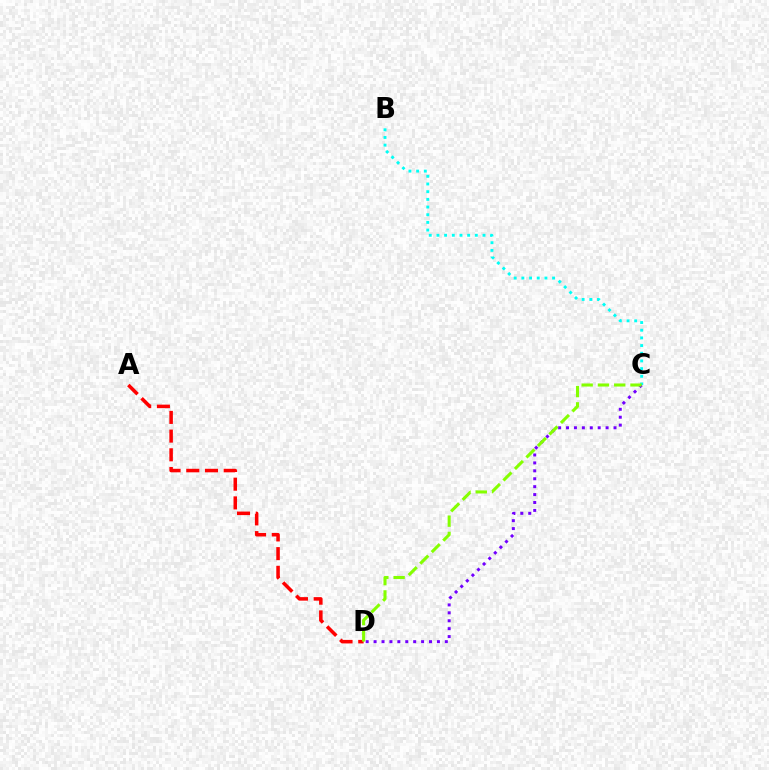{('B', 'C'): [{'color': '#00fff6', 'line_style': 'dotted', 'thickness': 2.09}], ('A', 'D'): [{'color': '#ff0000', 'line_style': 'dashed', 'thickness': 2.54}], ('C', 'D'): [{'color': '#7200ff', 'line_style': 'dotted', 'thickness': 2.15}, {'color': '#84ff00', 'line_style': 'dashed', 'thickness': 2.21}]}